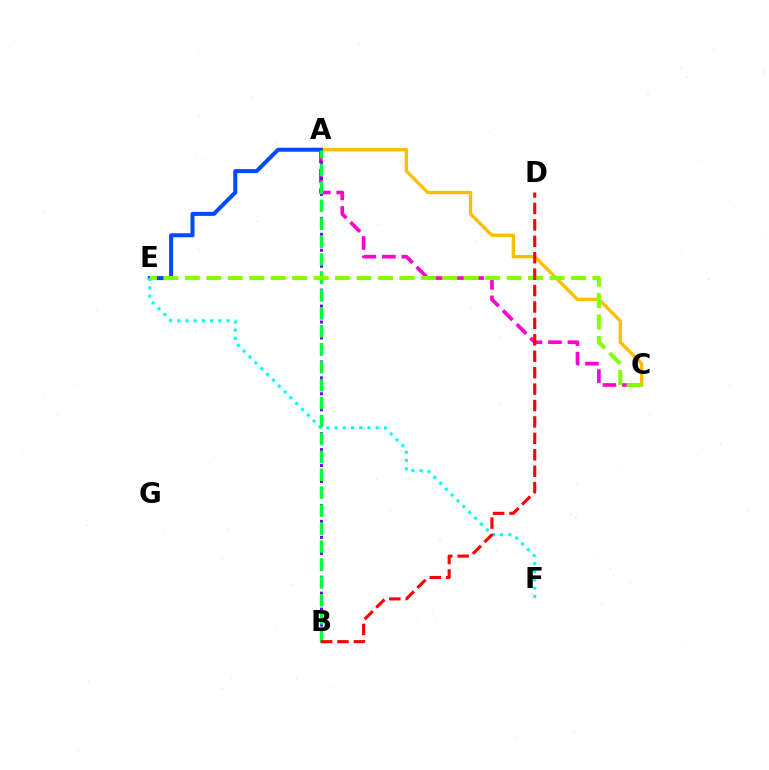{('A', 'C'): [{'color': '#ffbd00', 'line_style': 'solid', 'thickness': 2.39}, {'color': '#ff00cf', 'line_style': 'dashed', 'thickness': 2.64}], ('A', 'E'): [{'color': '#004bff', 'line_style': 'solid', 'thickness': 2.89}], ('E', 'F'): [{'color': '#00fff6', 'line_style': 'dotted', 'thickness': 2.24}], ('A', 'B'): [{'color': '#7200ff', 'line_style': 'dotted', 'thickness': 2.17}, {'color': '#00ff39', 'line_style': 'dashed', 'thickness': 2.44}], ('C', 'E'): [{'color': '#84ff00', 'line_style': 'dashed', 'thickness': 2.91}], ('B', 'D'): [{'color': '#ff0000', 'line_style': 'dashed', 'thickness': 2.23}]}